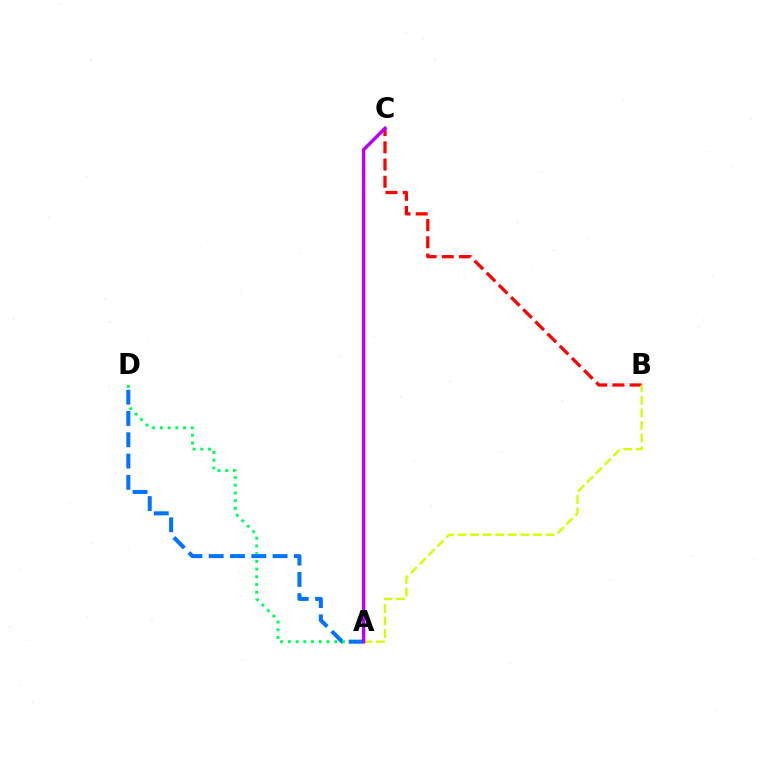{('A', 'D'): [{'color': '#00ff5c', 'line_style': 'dotted', 'thickness': 2.1}, {'color': '#0074ff', 'line_style': 'dashed', 'thickness': 2.89}], ('B', 'C'): [{'color': '#ff0000', 'line_style': 'dashed', 'thickness': 2.34}], ('A', 'B'): [{'color': '#d1ff00', 'line_style': 'dashed', 'thickness': 1.71}], ('A', 'C'): [{'color': '#b900ff', 'line_style': 'solid', 'thickness': 2.46}]}